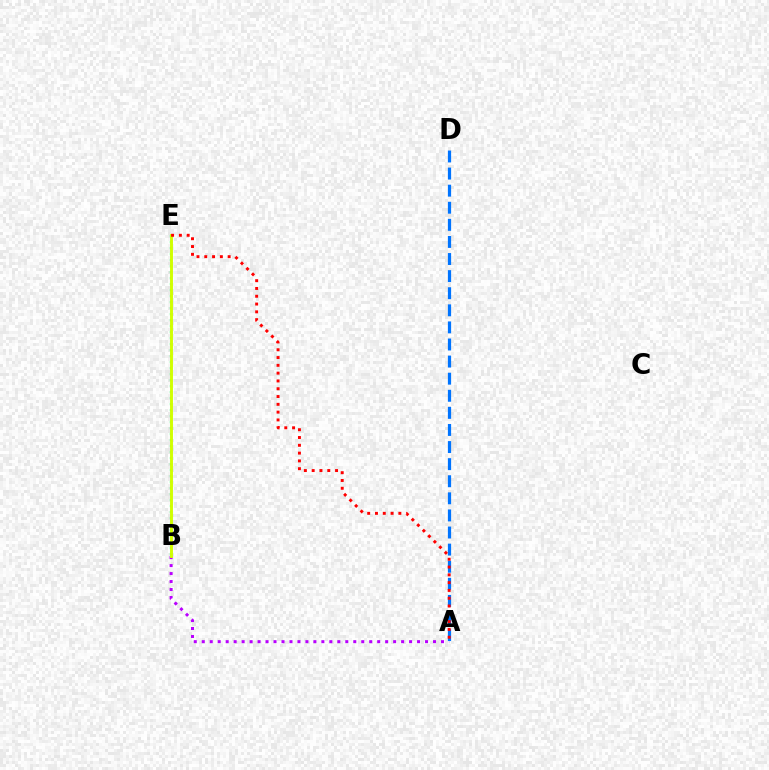{('B', 'E'): [{'color': '#00ff5c', 'line_style': 'dotted', 'thickness': 1.63}, {'color': '#d1ff00', 'line_style': 'solid', 'thickness': 2.09}], ('A', 'B'): [{'color': '#b900ff', 'line_style': 'dotted', 'thickness': 2.17}], ('A', 'D'): [{'color': '#0074ff', 'line_style': 'dashed', 'thickness': 2.32}], ('A', 'E'): [{'color': '#ff0000', 'line_style': 'dotted', 'thickness': 2.12}]}